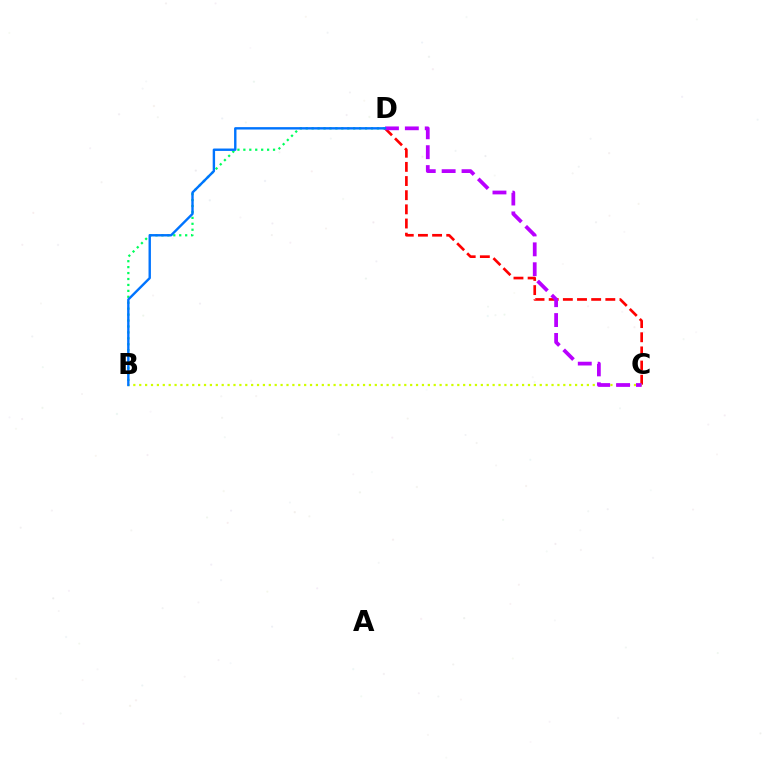{('B', 'D'): [{'color': '#00ff5c', 'line_style': 'dotted', 'thickness': 1.61}, {'color': '#0074ff', 'line_style': 'solid', 'thickness': 1.73}], ('C', 'D'): [{'color': '#ff0000', 'line_style': 'dashed', 'thickness': 1.92}, {'color': '#b900ff', 'line_style': 'dashed', 'thickness': 2.7}], ('B', 'C'): [{'color': '#d1ff00', 'line_style': 'dotted', 'thickness': 1.6}]}